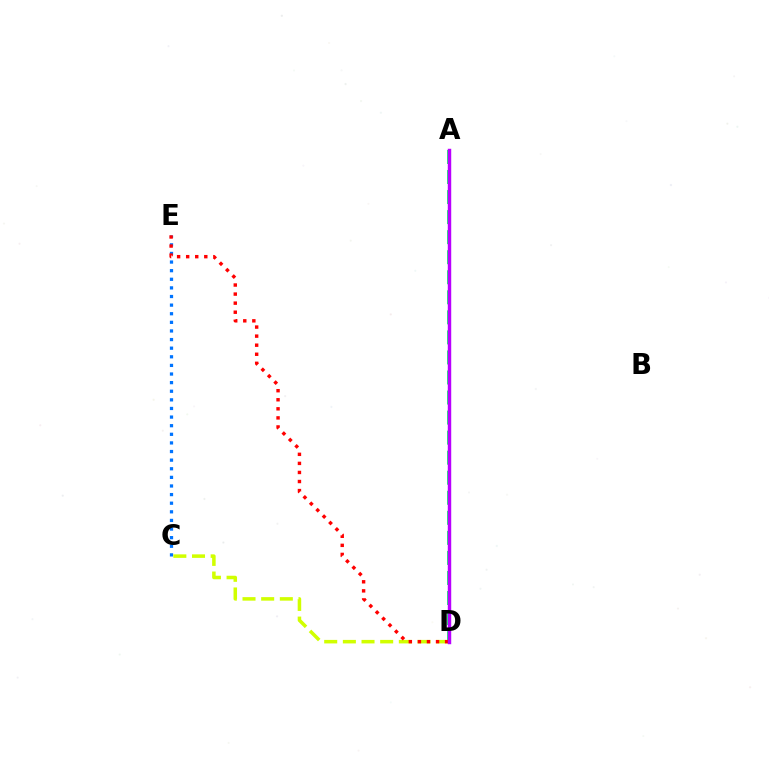{('C', 'E'): [{'color': '#0074ff', 'line_style': 'dotted', 'thickness': 2.34}], ('A', 'D'): [{'color': '#00ff5c', 'line_style': 'dashed', 'thickness': 2.72}, {'color': '#b900ff', 'line_style': 'solid', 'thickness': 2.48}], ('C', 'D'): [{'color': '#d1ff00', 'line_style': 'dashed', 'thickness': 2.53}], ('D', 'E'): [{'color': '#ff0000', 'line_style': 'dotted', 'thickness': 2.46}]}